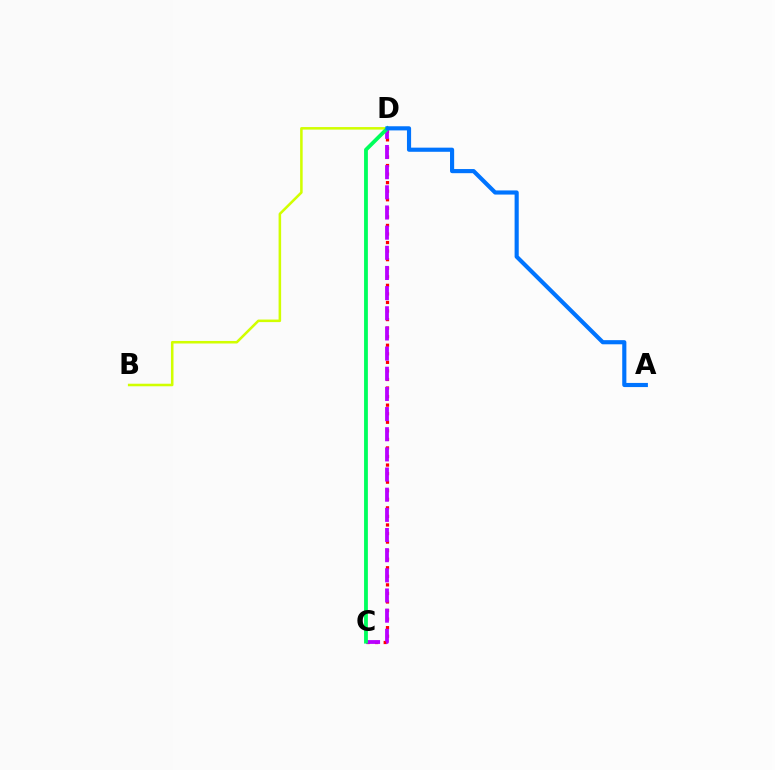{('C', 'D'): [{'color': '#ff0000', 'line_style': 'dotted', 'thickness': 2.33}, {'color': '#b900ff', 'line_style': 'dashed', 'thickness': 2.74}, {'color': '#00ff5c', 'line_style': 'solid', 'thickness': 2.75}], ('B', 'D'): [{'color': '#d1ff00', 'line_style': 'solid', 'thickness': 1.83}], ('A', 'D'): [{'color': '#0074ff', 'line_style': 'solid', 'thickness': 2.98}]}